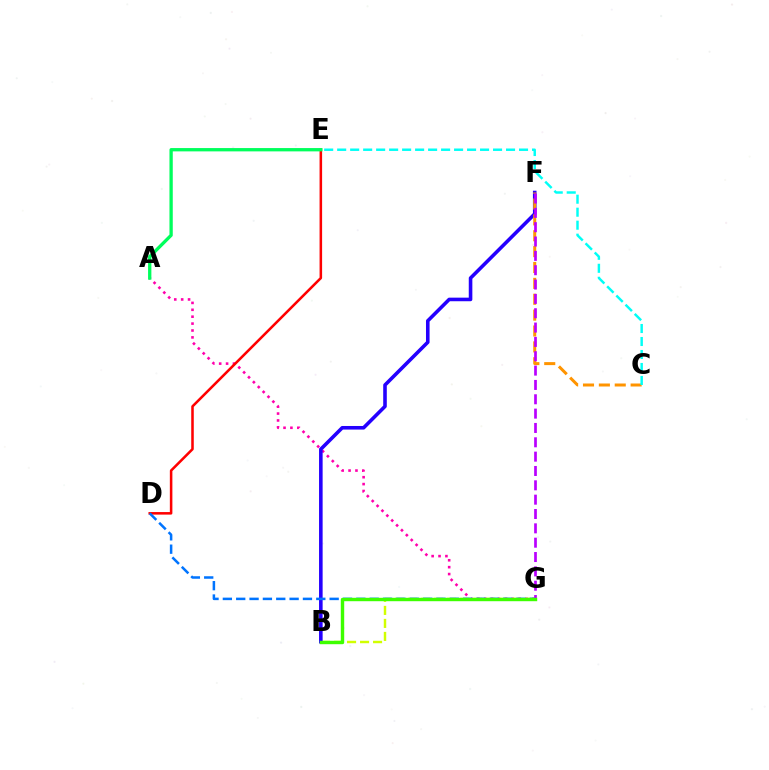{('A', 'G'): [{'color': '#ff00ac', 'line_style': 'dotted', 'thickness': 1.87}], ('B', 'G'): [{'color': '#d1ff00', 'line_style': 'dashed', 'thickness': 1.77}, {'color': '#3dff00', 'line_style': 'solid', 'thickness': 2.45}], ('B', 'F'): [{'color': '#2500ff', 'line_style': 'solid', 'thickness': 2.58}], ('D', 'E'): [{'color': '#ff0000', 'line_style': 'solid', 'thickness': 1.83}], ('D', 'G'): [{'color': '#0074ff', 'line_style': 'dashed', 'thickness': 1.81}], ('A', 'E'): [{'color': '#00ff5c', 'line_style': 'solid', 'thickness': 2.38}], ('C', 'F'): [{'color': '#ff9400', 'line_style': 'dashed', 'thickness': 2.16}], ('F', 'G'): [{'color': '#b900ff', 'line_style': 'dashed', 'thickness': 1.95}], ('C', 'E'): [{'color': '#00fff6', 'line_style': 'dashed', 'thickness': 1.76}]}